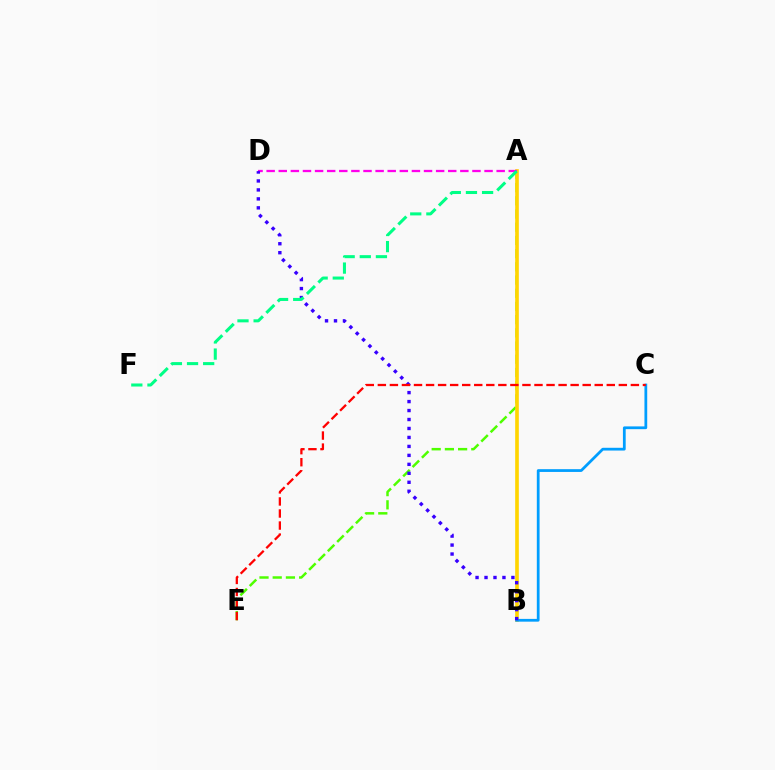{('A', 'E'): [{'color': '#4fff00', 'line_style': 'dashed', 'thickness': 1.79}], ('A', 'B'): [{'color': '#ffd500', 'line_style': 'solid', 'thickness': 2.62}], ('B', 'C'): [{'color': '#009eff', 'line_style': 'solid', 'thickness': 1.99}], ('A', 'D'): [{'color': '#ff00ed', 'line_style': 'dashed', 'thickness': 1.64}], ('B', 'D'): [{'color': '#3700ff', 'line_style': 'dotted', 'thickness': 2.44}], ('C', 'E'): [{'color': '#ff0000', 'line_style': 'dashed', 'thickness': 1.64}], ('A', 'F'): [{'color': '#00ff86', 'line_style': 'dashed', 'thickness': 2.19}]}